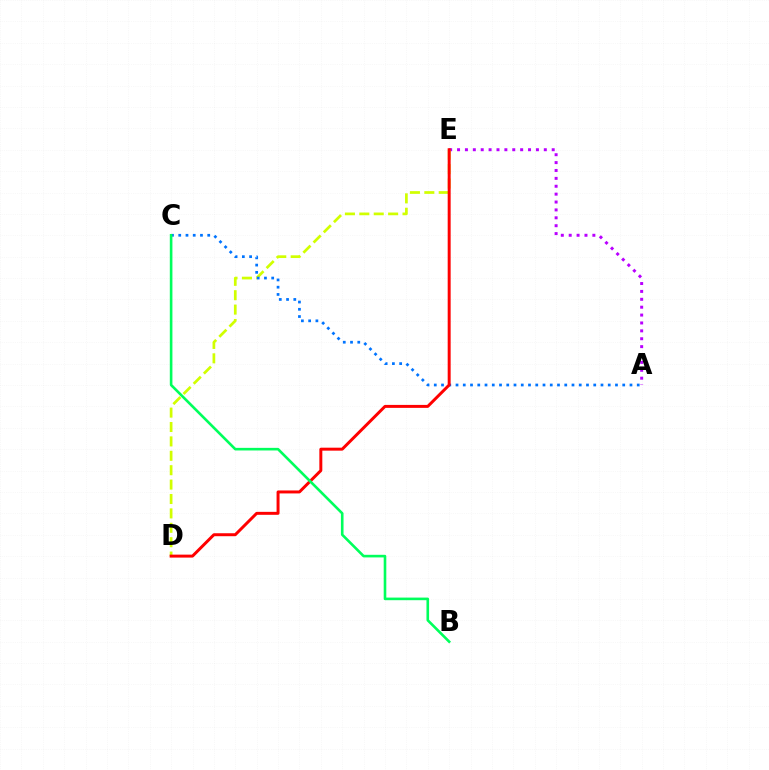{('A', 'E'): [{'color': '#b900ff', 'line_style': 'dotted', 'thickness': 2.14}], ('D', 'E'): [{'color': '#d1ff00', 'line_style': 'dashed', 'thickness': 1.96}, {'color': '#ff0000', 'line_style': 'solid', 'thickness': 2.14}], ('A', 'C'): [{'color': '#0074ff', 'line_style': 'dotted', 'thickness': 1.97}], ('B', 'C'): [{'color': '#00ff5c', 'line_style': 'solid', 'thickness': 1.88}]}